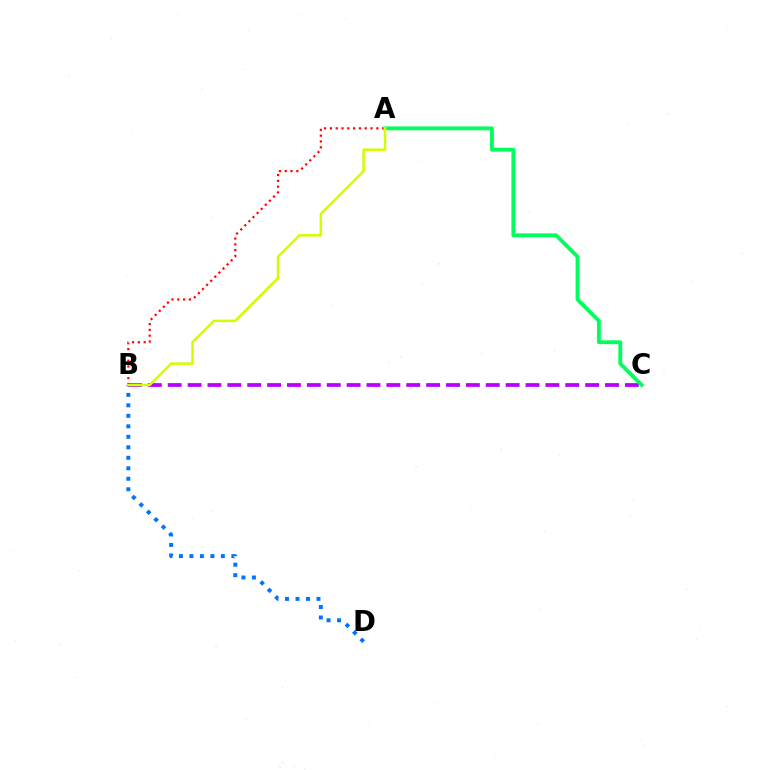{('B', 'C'): [{'color': '#b900ff', 'line_style': 'dashed', 'thickness': 2.7}], ('A', 'B'): [{'color': '#ff0000', 'line_style': 'dotted', 'thickness': 1.58}, {'color': '#d1ff00', 'line_style': 'solid', 'thickness': 1.81}], ('A', 'C'): [{'color': '#00ff5c', 'line_style': 'solid', 'thickness': 2.75}], ('B', 'D'): [{'color': '#0074ff', 'line_style': 'dotted', 'thickness': 2.85}]}